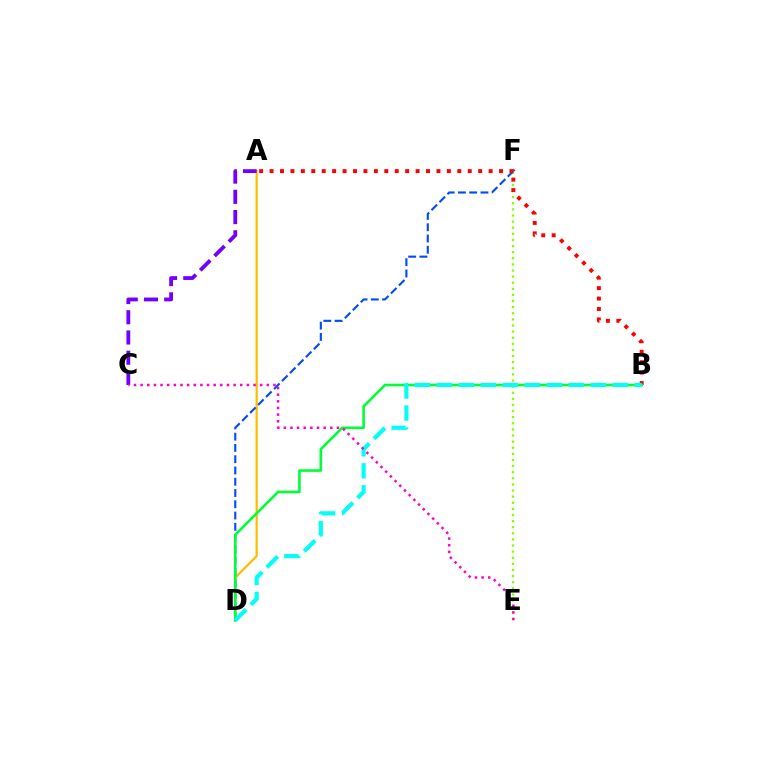{('E', 'F'): [{'color': '#84ff00', 'line_style': 'dotted', 'thickness': 1.66}], ('A', 'D'): [{'color': '#ffbd00', 'line_style': 'solid', 'thickness': 1.62}], ('D', 'F'): [{'color': '#004bff', 'line_style': 'dashed', 'thickness': 1.53}], ('A', 'B'): [{'color': '#ff0000', 'line_style': 'dotted', 'thickness': 2.83}], ('B', 'D'): [{'color': '#00ff39', 'line_style': 'solid', 'thickness': 1.89}, {'color': '#00fff6', 'line_style': 'dashed', 'thickness': 2.99}], ('A', 'C'): [{'color': '#7200ff', 'line_style': 'dashed', 'thickness': 2.75}], ('C', 'E'): [{'color': '#ff00cf', 'line_style': 'dotted', 'thickness': 1.8}]}